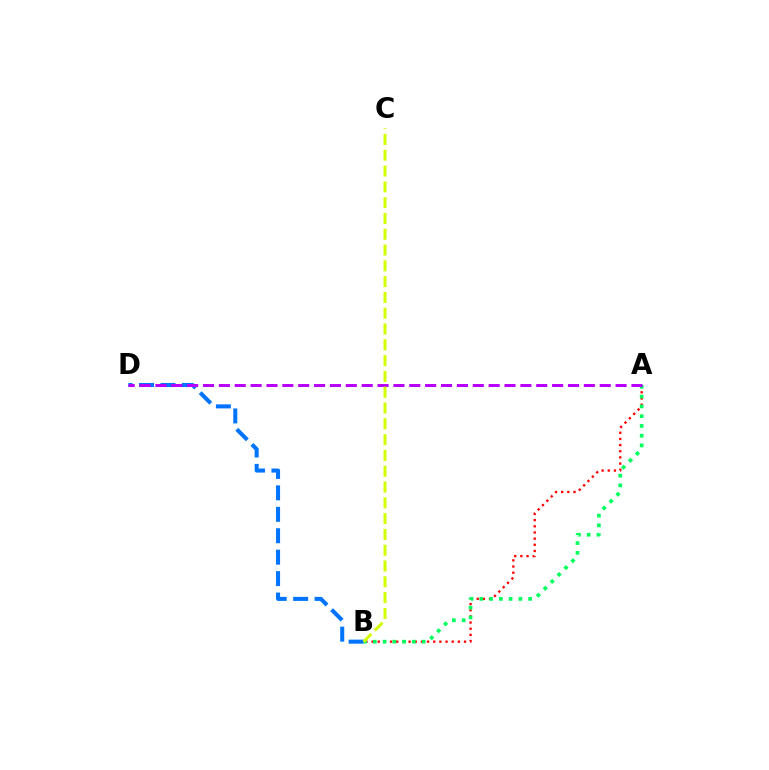{('A', 'B'): [{'color': '#ff0000', 'line_style': 'dotted', 'thickness': 1.67}, {'color': '#00ff5c', 'line_style': 'dotted', 'thickness': 2.65}], ('B', 'D'): [{'color': '#0074ff', 'line_style': 'dashed', 'thickness': 2.91}], ('A', 'D'): [{'color': '#b900ff', 'line_style': 'dashed', 'thickness': 2.16}], ('B', 'C'): [{'color': '#d1ff00', 'line_style': 'dashed', 'thickness': 2.15}]}